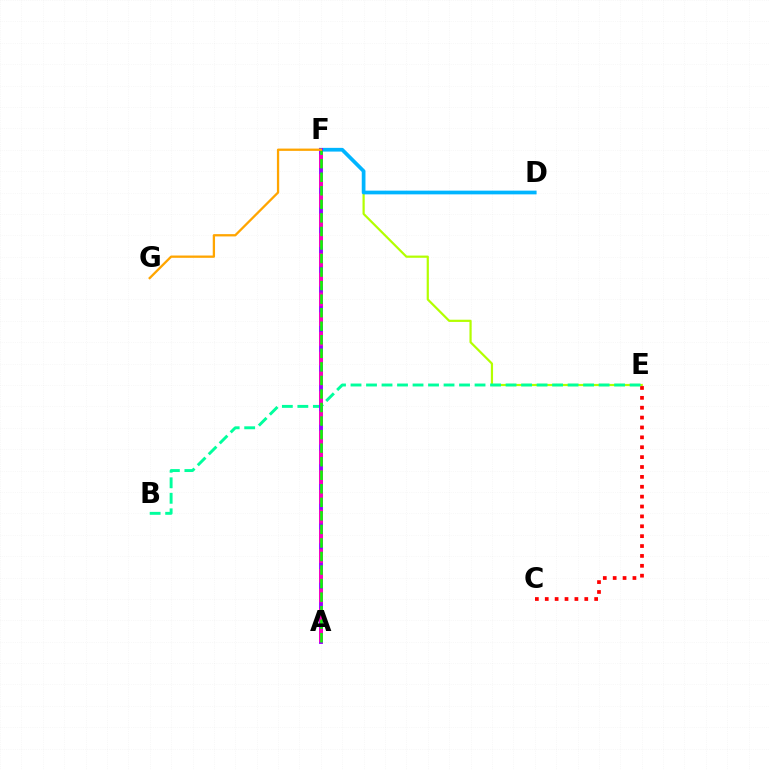{('A', 'F'): [{'color': '#0010ff', 'line_style': 'dashed', 'thickness': 1.68}, {'color': '#9b00ff', 'line_style': 'solid', 'thickness': 2.8}, {'color': '#ff00bd', 'line_style': 'dashed', 'thickness': 2.68}, {'color': '#08ff00', 'line_style': 'dashed', 'thickness': 1.84}], ('E', 'F'): [{'color': '#b3ff00', 'line_style': 'solid', 'thickness': 1.59}], ('C', 'E'): [{'color': '#ff0000', 'line_style': 'dotted', 'thickness': 2.68}], ('D', 'F'): [{'color': '#00b5ff', 'line_style': 'solid', 'thickness': 2.68}], ('B', 'E'): [{'color': '#00ff9d', 'line_style': 'dashed', 'thickness': 2.11}], ('F', 'G'): [{'color': '#ffa500', 'line_style': 'solid', 'thickness': 1.65}]}